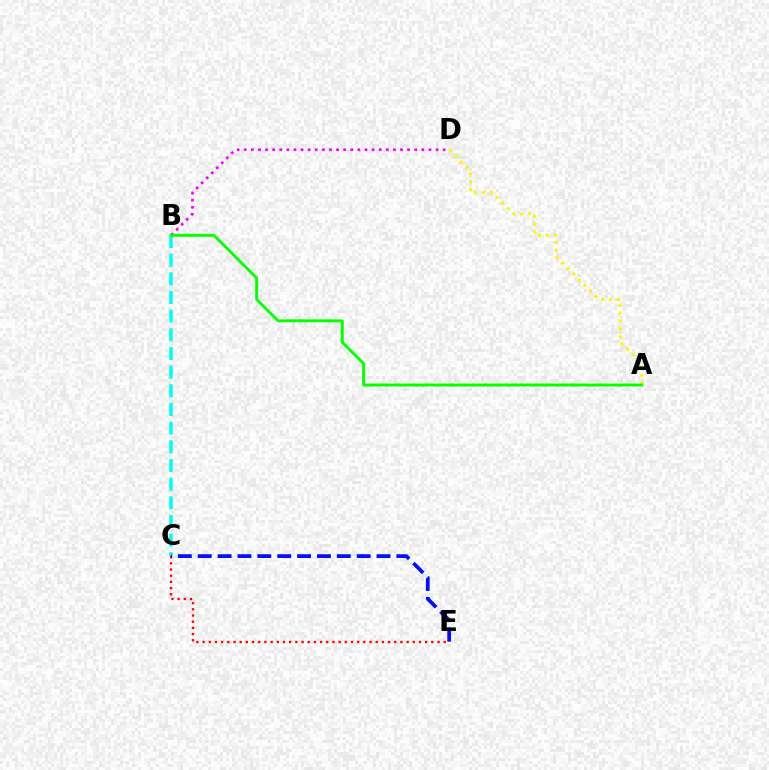{('B', 'D'): [{'color': '#ee00ff', 'line_style': 'dotted', 'thickness': 1.93}], ('C', 'E'): [{'color': '#ff0000', 'line_style': 'dotted', 'thickness': 1.68}, {'color': '#0010ff', 'line_style': 'dashed', 'thickness': 2.7}], ('A', 'D'): [{'color': '#fcf500', 'line_style': 'dotted', 'thickness': 2.14}], ('B', 'C'): [{'color': '#00fff6', 'line_style': 'dashed', 'thickness': 2.54}], ('A', 'B'): [{'color': '#08ff00', 'line_style': 'solid', 'thickness': 2.11}]}